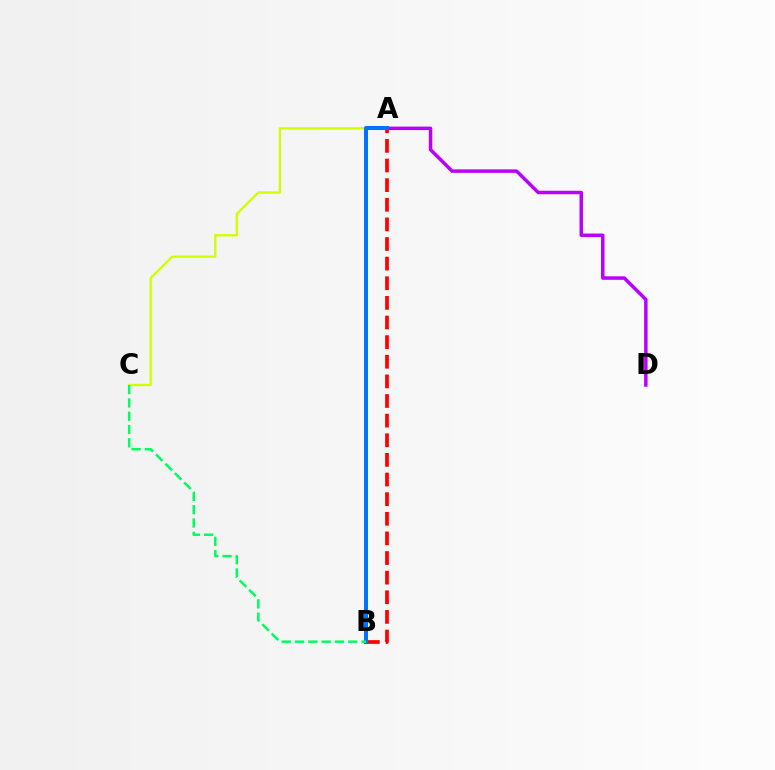{('A', 'D'): [{'color': '#b900ff', 'line_style': 'solid', 'thickness': 2.5}], ('A', 'C'): [{'color': '#d1ff00', 'line_style': 'solid', 'thickness': 1.67}], ('A', 'B'): [{'color': '#ff0000', 'line_style': 'dashed', 'thickness': 2.67}, {'color': '#0074ff', 'line_style': 'solid', 'thickness': 2.92}], ('B', 'C'): [{'color': '#00ff5c', 'line_style': 'dashed', 'thickness': 1.81}]}